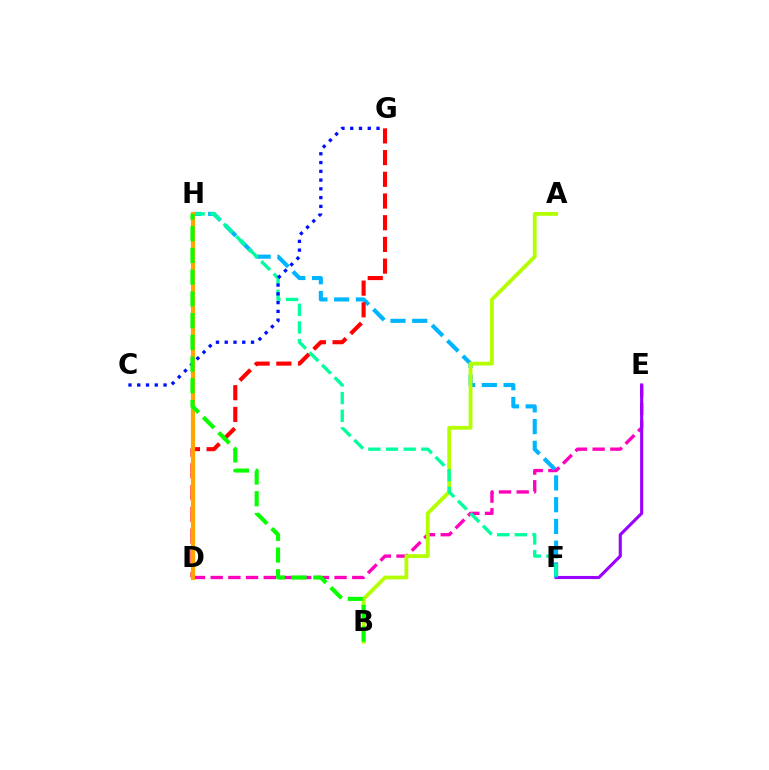{('D', 'E'): [{'color': '#ff00bd', 'line_style': 'dashed', 'thickness': 2.4}], ('E', 'F'): [{'color': '#9b00ff', 'line_style': 'solid', 'thickness': 2.24}], ('F', 'H'): [{'color': '#00b5ff', 'line_style': 'dashed', 'thickness': 2.95}, {'color': '#00ff9d', 'line_style': 'dashed', 'thickness': 2.4}], ('D', 'G'): [{'color': '#ff0000', 'line_style': 'dashed', 'thickness': 2.95}], ('A', 'B'): [{'color': '#b3ff00', 'line_style': 'solid', 'thickness': 2.74}], ('D', 'H'): [{'color': '#ffa500', 'line_style': 'solid', 'thickness': 2.99}], ('C', 'G'): [{'color': '#0010ff', 'line_style': 'dotted', 'thickness': 2.38}], ('B', 'H'): [{'color': '#08ff00', 'line_style': 'dashed', 'thickness': 2.95}]}